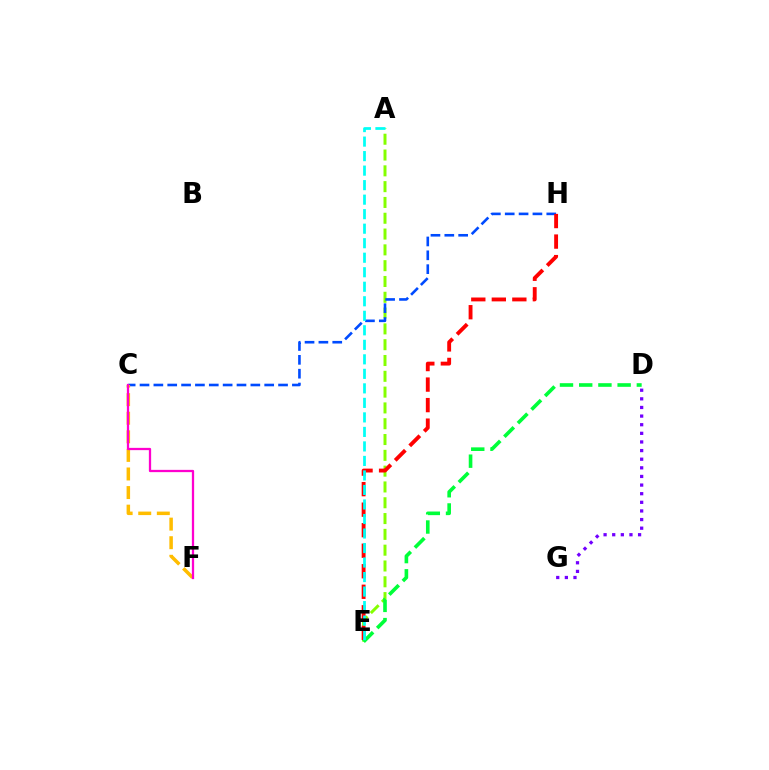{('A', 'E'): [{'color': '#84ff00', 'line_style': 'dashed', 'thickness': 2.15}, {'color': '#00fff6', 'line_style': 'dashed', 'thickness': 1.97}], ('C', 'H'): [{'color': '#004bff', 'line_style': 'dashed', 'thickness': 1.88}], ('C', 'F'): [{'color': '#ffbd00', 'line_style': 'dashed', 'thickness': 2.52}, {'color': '#ff00cf', 'line_style': 'solid', 'thickness': 1.63}], ('E', 'H'): [{'color': '#ff0000', 'line_style': 'dashed', 'thickness': 2.79}], ('D', 'E'): [{'color': '#00ff39', 'line_style': 'dashed', 'thickness': 2.61}], ('D', 'G'): [{'color': '#7200ff', 'line_style': 'dotted', 'thickness': 2.34}]}